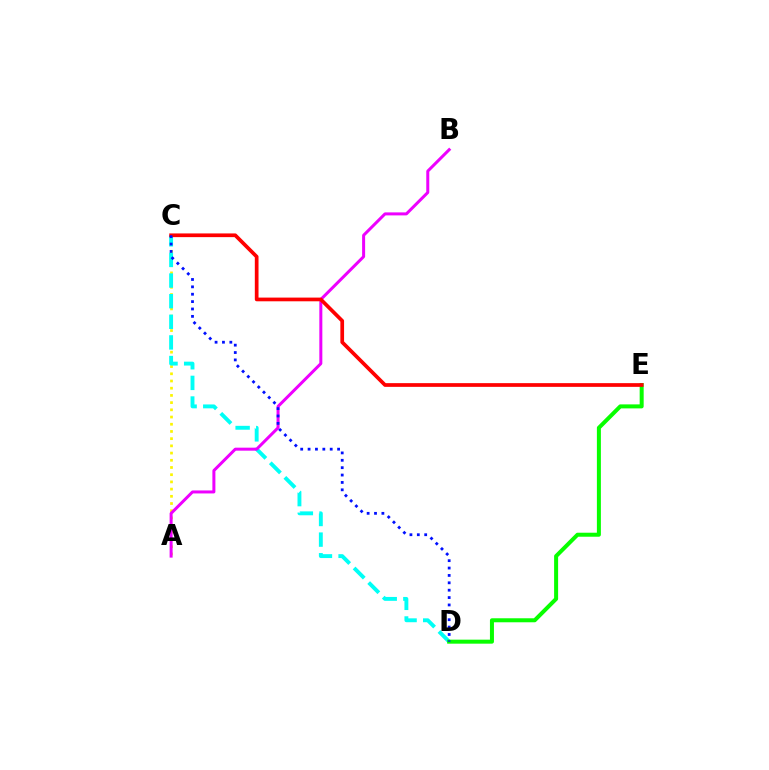{('A', 'C'): [{'color': '#fcf500', 'line_style': 'dotted', 'thickness': 1.96}], ('C', 'D'): [{'color': '#00fff6', 'line_style': 'dashed', 'thickness': 2.8}, {'color': '#0010ff', 'line_style': 'dotted', 'thickness': 2.01}], ('D', 'E'): [{'color': '#08ff00', 'line_style': 'solid', 'thickness': 2.88}], ('A', 'B'): [{'color': '#ee00ff', 'line_style': 'solid', 'thickness': 2.16}], ('C', 'E'): [{'color': '#ff0000', 'line_style': 'solid', 'thickness': 2.67}]}